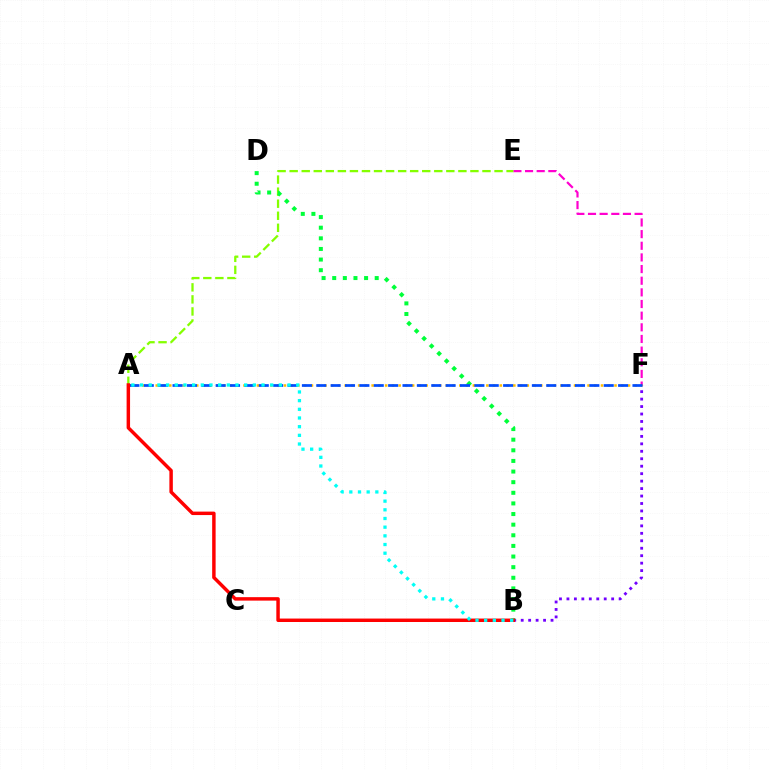{('B', 'F'): [{'color': '#7200ff', 'line_style': 'dotted', 'thickness': 2.03}], ('E', 'F'): [{'color': '#ff00cf', 'line_style': 'dashed', 'thickness': 1.58}], ('A', 'E'): [{'color': '#84ff00', 'line_style': 'dashed', 'thickness': 1.64}], ('A', 'F'): [{'color': '#ffbd00', 'line_style': 'dotted', 'thickness': 1.83}, {'color': '#004bff', 'line_style': 'dashed', 'thickness': 1.95}], ('B', 'D'): [{'color': '#00ff39', 'line_style': 'dotted', 'thickness': 2.89}], ('A', 'B'): [{'color': '#ff0000', 'line_style': 'solid', 'thickness': 2.49}, {'color': '#00fff6', 'line_style': 'dotted', 'thickness': 2.36}]}